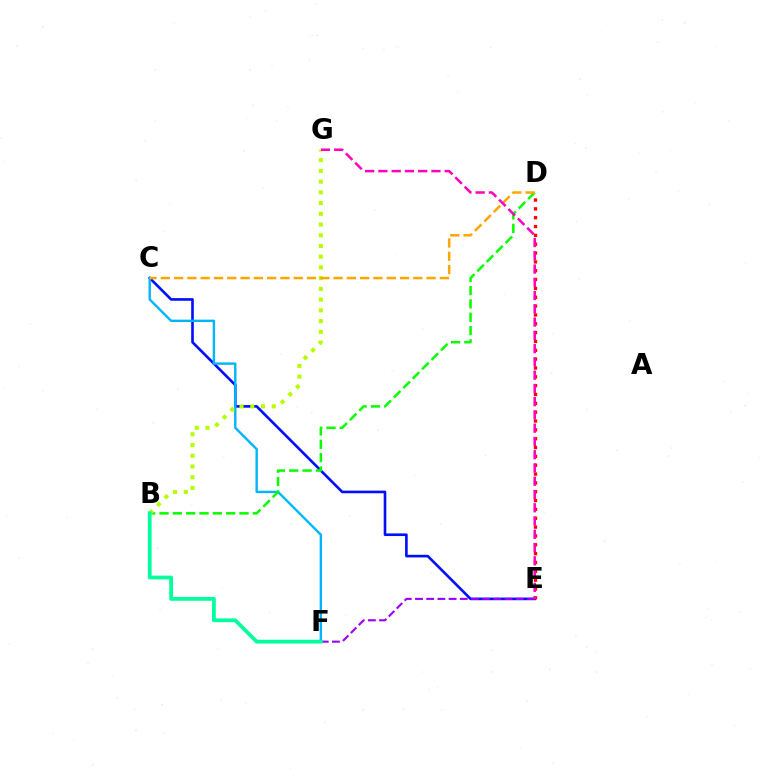{('C', 'E'): [{'color': '#0010ff', 'line_style': 'solid', 'thickness': 1.9}], ('C', 'F'): [{'color': '#00b5ff', 'line_style': 'solid', 'thickness': 1.72}], ('E', 'F'): [{'color': '#9b00ff', 'line_style': 'dashed', 'thickness': 1.52}], ('B', 'D'): [{'color': '#08ff00', 'line_style': 'dashed', 'thickness': 1.81}], ('B', 'G'): [{'color': '#b3ff00', 'line_style': 'dotted', 'thickness': 2.92}], ('C', 'D'): [{'color': '#ffa500', 'line_style': 'dashed', 'thickness': 1.81}], ('D', 'E'): [{'color': '#ff0000', 'line_style': 'dotted', 'thickness': 2.4}], ('B', 'F'): [{'color': '#00ff9d', 'line_style': 'solid', 'thickness': 2.72}], ('E', 'G'): [{'color': '#ff00bd', 'line_style': 'dashed', 'thickness': 1.8}]}